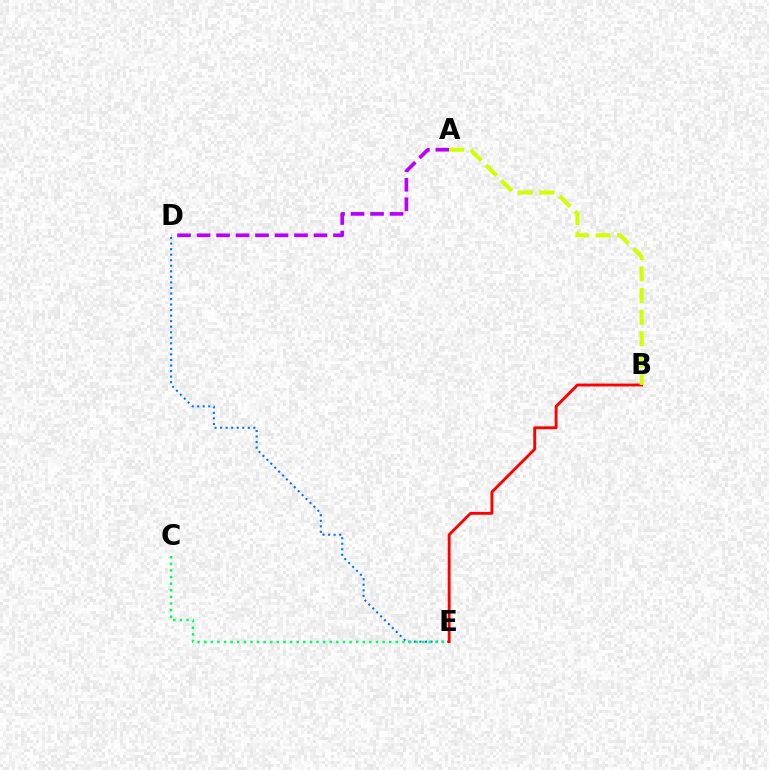{('D', 'E'): [{'color': '#0074ff', 'line_style': 'dotted', 'thickness': 1.51}], ('C', 'E'): [{'color': '#00ff5c', 'line_style': 'dotted', 'thickness': 1.8}], ('A', 'D'): [{'color': '#b900ff', 'line_style': 'dashed', 'thickness': 2.65}], ('B', 'E'): [{'color': '#ff0000', 'line_style': 'solid', 'thickness': 2.07}], ('A', 'B'): [{'color': '#d1ff00', 'line_style': 'dashed', 'thickness': 2.93}]}